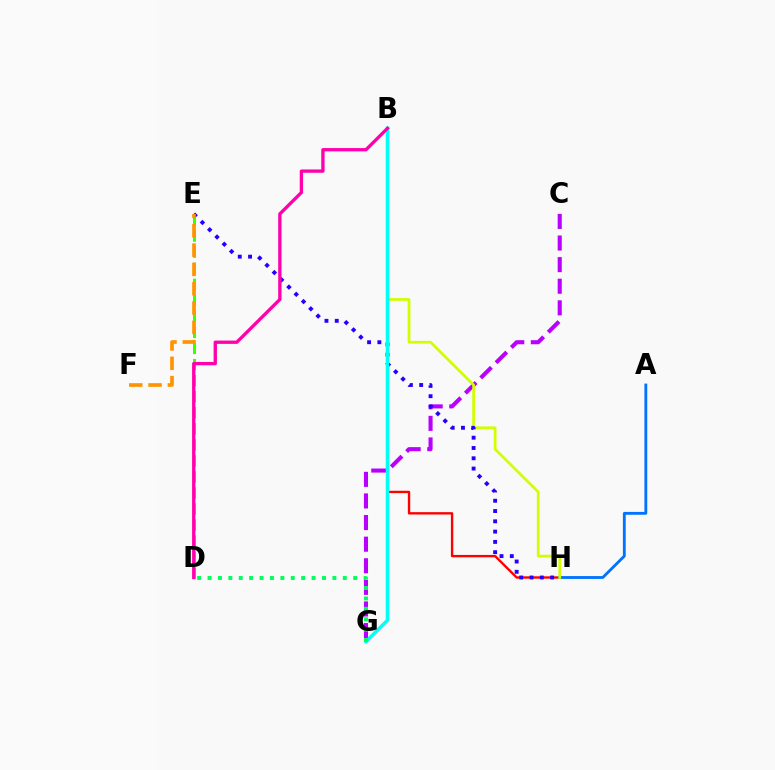{('B', 'H'): [{'color': '#ff0000', 'line_style': 'solid', 'thickness': 1.71}, {'color': '#d1ff00', 'line_style': 'solid', 'thickness': 1.96}], ('A', 'H'): [{'color': '#0074ff', 'line_style': 'solid', 'thickness': 2.05}], ('D', 'E'): [{'color': '#3dff00', 'line_style': 'dashed', 'thickness': 2.18}], ('C', 'G'): [{'color': '#b900ff', 'line_style': 'dashed', 'thickness': 2.93}], ('E', 'H'): [{'color': '#2500ff', 'line_style': 'dotted', 'thickness': 2.79}], ('B', 'G'): [{'color': '#00fff6', 'line_style': 'solid', 'thickness': 2.53}], ('B', 'D'): [{'color': '#ff00ac', 'line_style': 'solid', 'thickness': 2.39}], ('D', 'G'): [{'color': '#00ff5c', 'line_style': 'dotted', 'thickness': 2.83}], ('E', 'F'): [{'color': '#ff9400', 'line_style': 'dashed', 'thickness': 2.62}]}